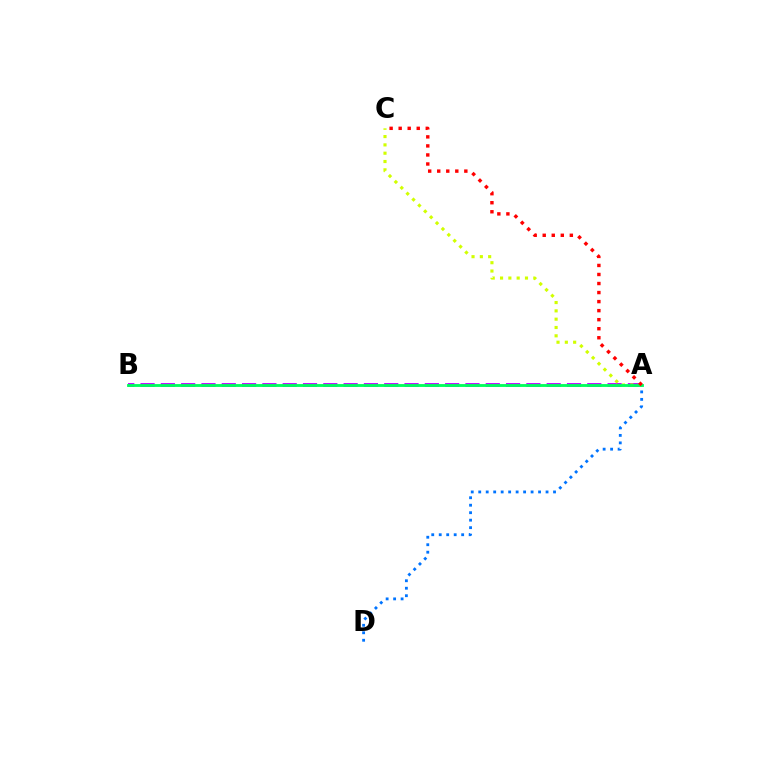{('A', 'B'): [{'color': '#b900ff', 'line_style': 'dashed', 'thickness': 2.76}, {'color': '#00ff5c', 'line_style': 'solid', 'thickness': 2.05}], ('A', 'C'): [{'color': '#d1ff00', 'line_style': 'dotted', 'thickness': 2.26}, {'color': '#ff0000', 'line_style': 'dotted', 'thickness': 2.46}], ('A', 'D'): [{'color': '#0074ff', 'line_style': 'dotted', 'thickness': 2.03}]}